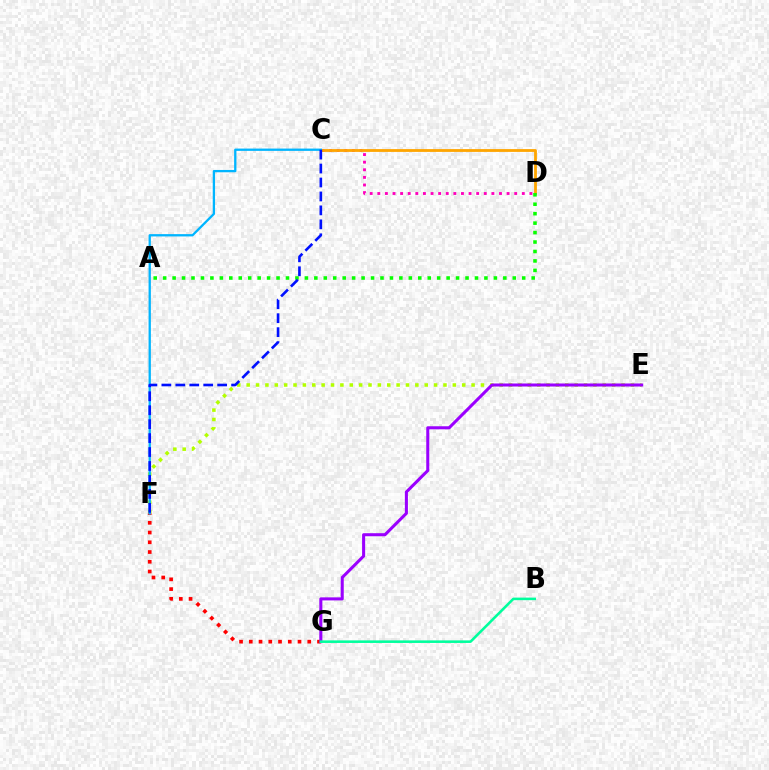{('C', 'D'): [{'color': '#ff00bd', 'line_style': 'dotted', 'thickness': 2.07}, {'color': '#ffa500', 'line_style': 'solid', 'thickness': 2.02}], ('E', 'F'): [{'color': '#b3ff00', 'line_style': 'dotted', 'thickness': 2.55}], ('F', 'G'): [{'color': '#ff0000', 'line_style': 'dotted', 'thickness': 2.65}], ('E', 'G'): [{'color': '#9b00ff', 'line_style': 'solid', 'thickness': 2.2}], ('A', 'D'): [{'color': '#08ff00', 'line_style': 'dotted', 'thickness': 2.57}], ('C', 'F'): [{'color': '#00b5ff', 'line_style': 'solid', 'thickness': 1.66}, {'color': '#0010ff', 'line_style': 'dashed', 'thickness': 1.89}], ('B', 'G'): [{'color': '#00ff9d', 'line_style': 'solid', 'thickness': 1.85}]}